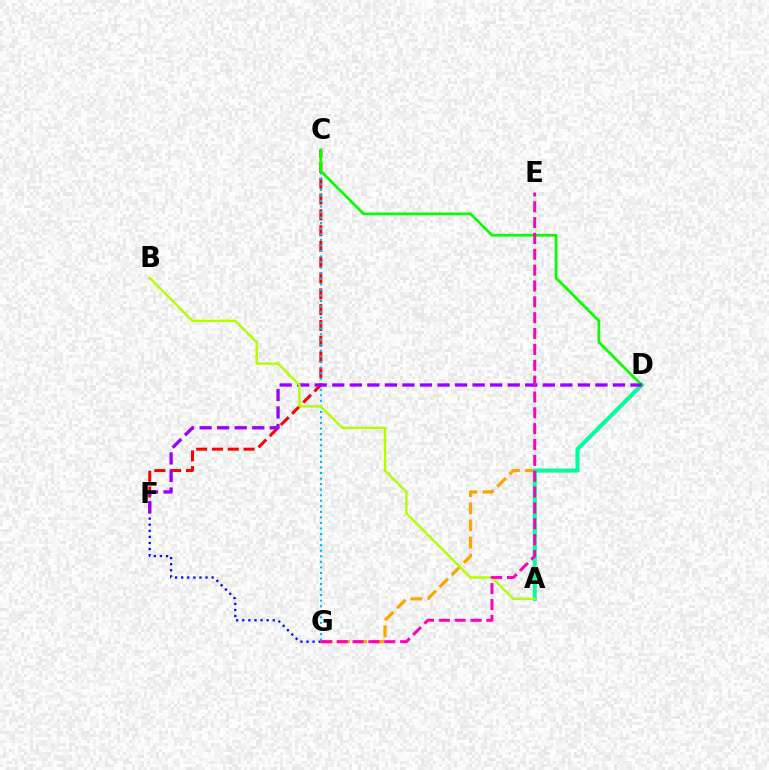{('F', 'G'): [{'color': '#0010ff', 'line_style': 'dotted', 'thickness': 1.65}], ('D', 'G'): [{'color': '#ffa500', 'line_style': 'dashed', 'thickness': 2.32}], ('C', 'F'): [{'color': '#ff0000', 'line_style': 'dashed', 'thickness': 2.15}], ('A', 'D'): [{'color': '#00ff9d', 'line_style': 'solid', 'thickness': 2.89}], ('C', 'G'): [{'color': '#00b5ff', 'line_style': 'dotted', 'thickness': 1.51}], ('C', 'D'): [{'color': '#08ff00', 'line_style': 'solid', 'thickness': 1.96}], ('D', 'F'): [{'color': '#9b00ff', 'line_style': 'dashed', 'thickness': 2.38}], ('A', 'B'): [{'color': '#b3ff00', 'line_style': 'solid', 'thickness': 1.73}], ('E', 'G'): [{'color': '#ff00bd', 'line_style': 'dashed', 'thickness': 2.15}]}